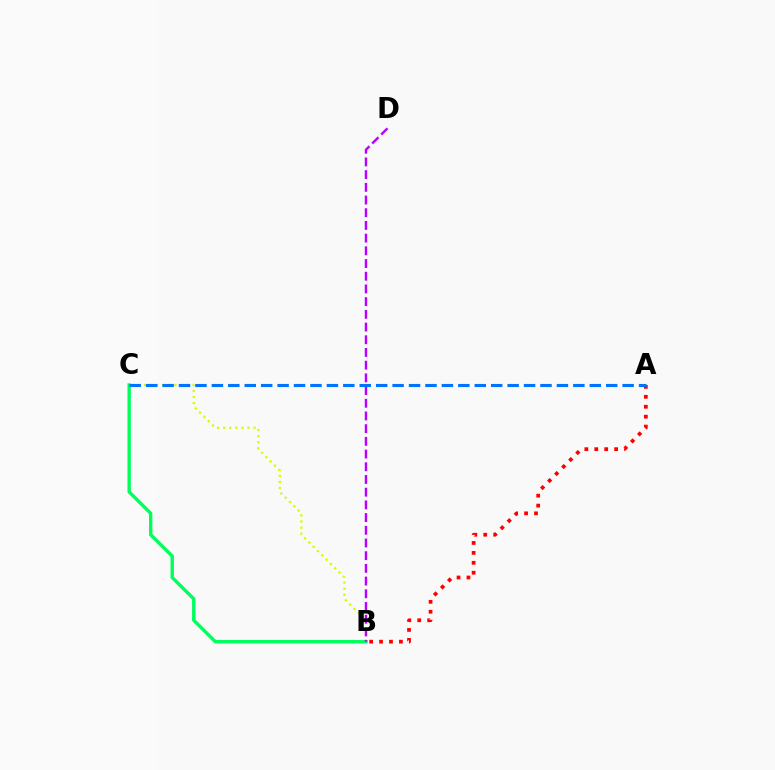{('B', 'C'): [{'color': '#d1ff00', 'line_style': 'dotted', 'thickness': 1.65}, {'color': '#00ff5c', 'line_style': 'solid', 'thickness': 2.43}], ('A', 'B'): [{'color': '#ff0000', 'line_style': 'dotted', 'thickness': 2.7}], ('B', 'D'): [{'color': '#b900ff', 'line_style': 'dashed', 'thickness': 1.73}], ('A', 'C'): [{'color': '#0074ff', 'line_style': 'dashed', 'thickness': 2.23}]}